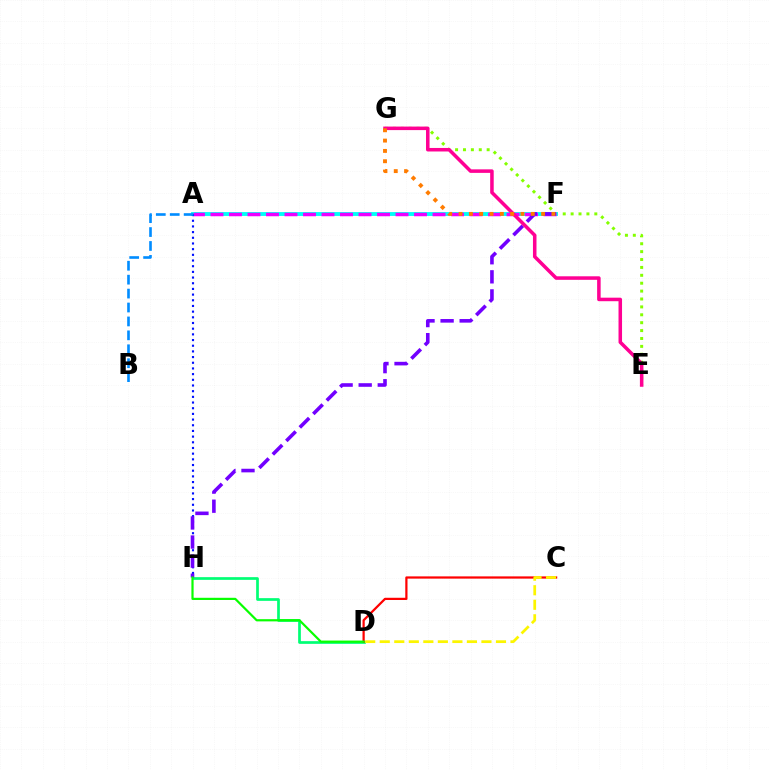{('E', 'G'): [{'color': '#84ff00', 'line_style': 'dotted', 'thickness': 2.15}, {'color': '#ff0094', 'line_style': 'solid', 'thickness': 2.54}], ('A', 'F'): [{'color': '#00fff6', 'line_style': 'solid', 'thickness': 2.79}, {'color': '#ee00ff', 'line_style': 'dashed', 'thickness': 2.51}], ('D', 'H'): [{'color': '#00ff74', 'line_style': 'solid', 'thickness': 1.95}, {'color': '#08ff00', 'line_style': 'solid', 'thickness': 1.58}], ('A', 'H'): [{'color': '#0010ff', 'line_style': 'dotted', 'thickness': 1.54}], ('F', 'H'): [{'color': '#7200ff', 'line_style': 'dashed', 'thickness': 2.59}], ('C', 'D'): [{'color': '#ff0000', 'line_style': 'solid', 'thickness': 1.61}, {'color': '#fcf500', 'line_style': 'dashed', 'thickness': 1.97}], ('A', 'B'): [{'color': '#008cff', 'line_style': 'dashed', 'thickness': 1.89}], ('F', 'G'): [{'color': '#ff7c00', 'line_style': 'dotted', 'thickness': 2.8}]}